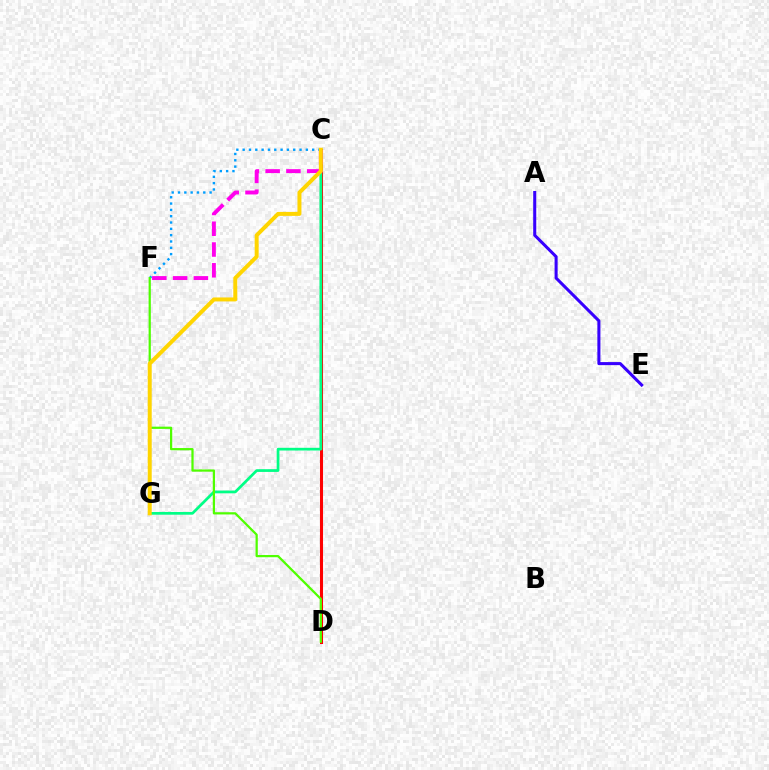{('A', 'E'): [{'color': '#3700ff', 'line_style': 'solid', 'thickness': 2.19}], ('C', 'F'): [{'color': '#009eff', 'line_style': 'dotted', 'thickness': 1.72}, {'color': '#ff00ed', 'line_style': 'dashed', 'thickness': 2.82}], ('C', 'D'): [{'color': '#ff0000', 'line_style': 'solid', 'thickness': 2.2}], ('C', 'G'): [{'color': '#00ff86', 'line_style': 'solid', 'thickness': 1.97}, {'color': '#ffd500', 'line_style': 'solid', 'thickness': 2.86}], ('D', 'F'): [{'color': '#4fff00', 'line_style': 'solid', 'thickness': 1.61}]}